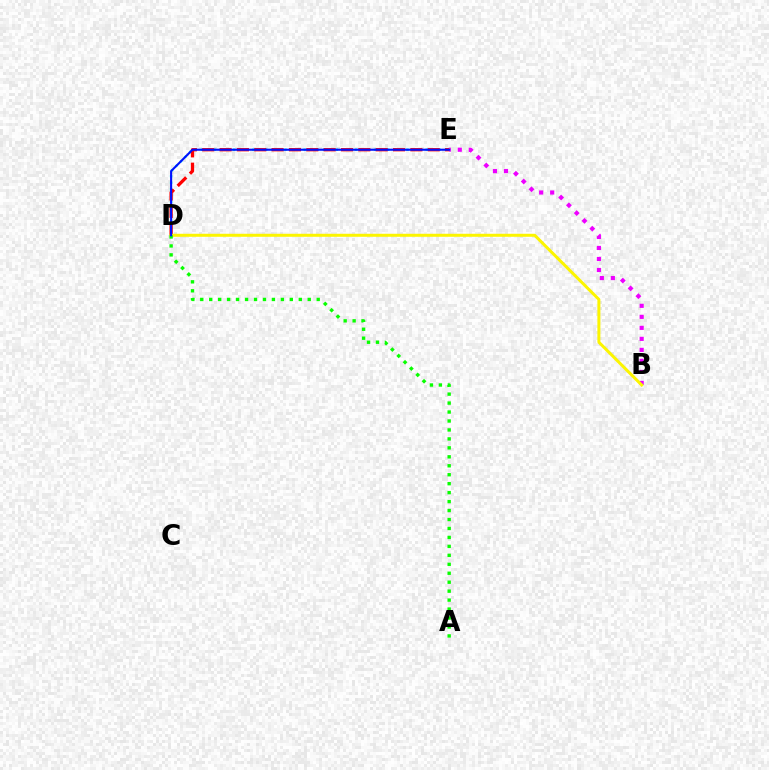{('B', 'E'): [{'color': '#ee00ff', 'line_style': 'dotted', 'thickness': 2.99}], ('D', 'E'): [{'color': '#00fff6', 'line_style': 'dotted', 'thickness': 1.74}, {'color': '#ff0000', 'line_style': 'dashed', 'thickness': 2.36}, {'color': '#0010ff', 'line_style': 'solid', 'thickness': 1.51}], ('B', 'D'): [{'color': '#fcf500', 'line_style': 'solid', 'thickness': 2.17}], ('A', 'D'): [{'color': '#08ff00', 'line_style': 'dotted', 'thickness': 2.43}]}